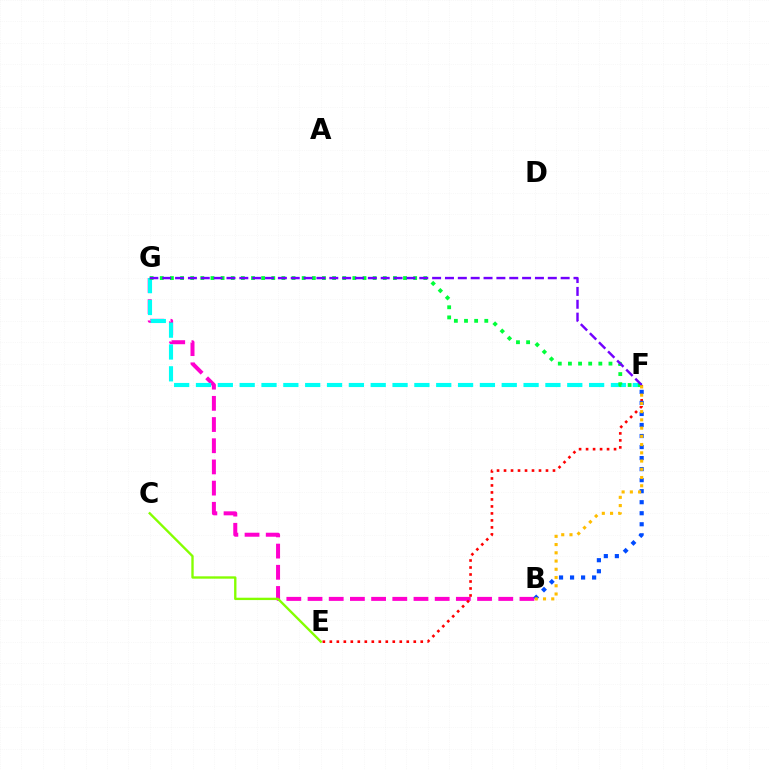{('B', 'G'): [{'color': '#ff00cf', 'line_style': 'dashed', 'thickness': 2.88}], ('F', 'G'): [{'color': '#00fff6', 'line_style': 'dashed', 'thickness': 2.97}, {'color': '#00ff39', 'line_style': 'dotted', 'thickness': 2.75}, {'color': '#7200ff', 'line_style': 'dashed', 'thickness': 1.75}], ('C', 'E'): [{'color': '#84ff00', 'line_style': 'solid', 'thickness': 1.7}], ('E', 'F'): [{'color': '#ff0000', 'line_style': 'dotted', 'thickness': 1.9}], ('B', 'F'): [{'color': '#004bff', 'line_style': 'dotted', 'thickness': 3.0}, {'color': '#ffbd00', 'line_style': 'dotted', 'thickness': 2.24}]}